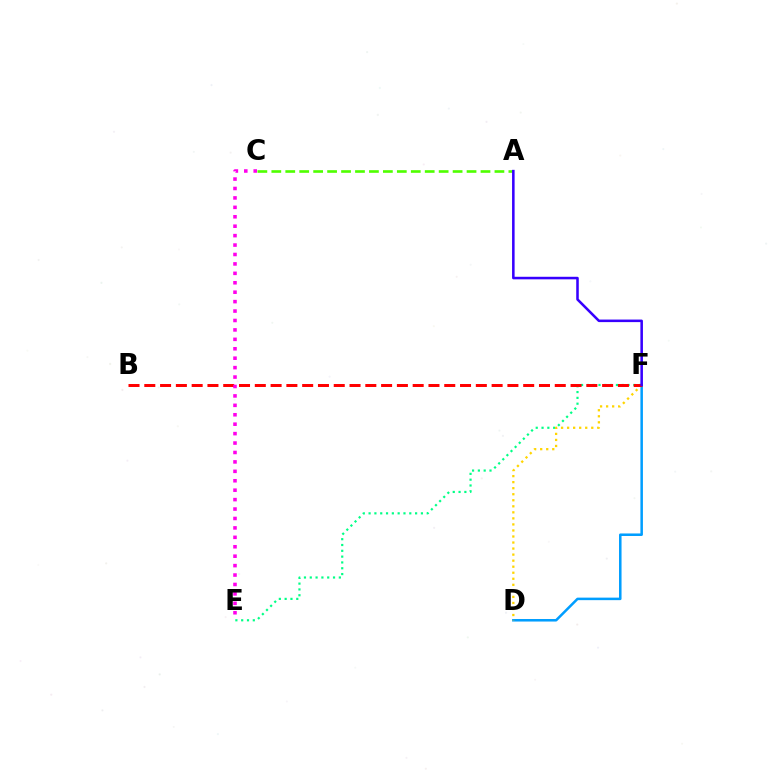{('E', 'F'): [{'color': '#00ff86', 'line_style': 'dotted', 'thickness': 1.58}], ('A', 'C'): [{'color': '#4fff00', 'line_style': 'dashed', 'thickness': 1.89}], ('D', 'F'): [{'color': '#009eff', 'line_style': 'solid', 'thickness': 1.82}, {'color': '#ffd500', 'line_style': 'dotted', 'thickness': 1.64}], ('B', 'F'): [{'color': '#ff0000', 'line_style': 'dashed', 'thickness': 2.14}], ('A', 'F'): [{'color': '#3700ff', 'line_style': 'solid', 'thickness': 1.84}], ('C', 'E'): [{'color': '#ff00ed', 'line_style': 'dotted', 'thickness': 2.56}]}